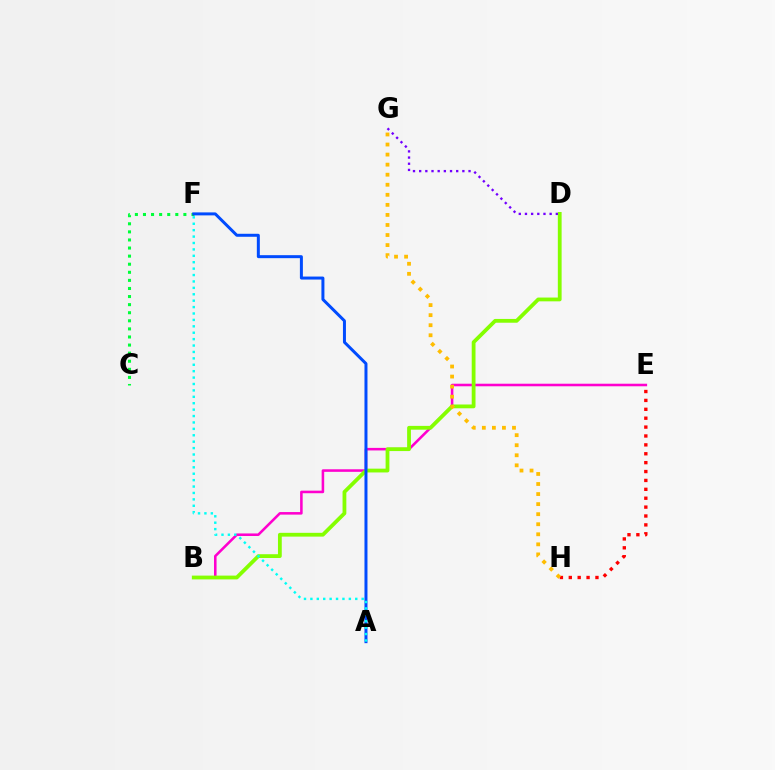{('E', 'H'): [{'color': '#ff0000', 'line_style': 'dotted', 'thickness': 2.42}], ('B', 'E'): [{'color': '#ff00cf', 'line_style': 'solid', 'thickness': 1.84}], ('B', 'D'): [{'color': '#84ff00', 'line_style': 'solid', 'thickness': 2.73}], ('C', 'F'): [{'color': '#00ff39', 'line_style': 'dotted', 'thickness': 2.2}], ('A', 'F'): [{'color': '#004bff', 'line_style': 'solid', 'thickness': 2.15}, {'color': '#00fff6', 'line_style': 'dotted', 'thickness': 1.74}], ('D', 'G'): [{'color': '#7200ff', 'line_style': 'dotted', 'thickness': 1.68}], ('G', 'H'): [{'color': '#ffbd00', 'line_style': 'dotted', 'thickness': 2.73}]}